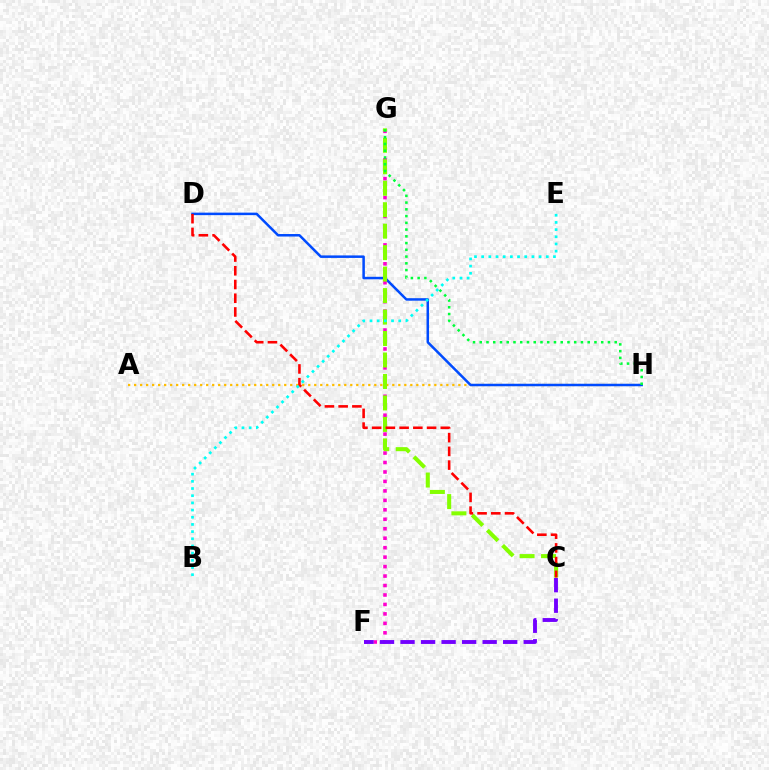{('F', 'G'): [{'color': '#ff00cf', 'line_style': 'dotted', 'thickness': 2.57}], ('A', 'H'): [{'color': '#ffbd00', 'line_style': 'dotted', 'thickness': 1.63}], ('D', 'H'): [{'color': '#004bff', 'line_style': 'solid', 'thickness': 1.81}], ('C', 'G'): [{'color': '#84ff00', 'line_style': 'dashed', 'thickness': 2.92}], ('C', 'F'): [{'color': '#7200ff', 'line_style': 'dashed', 'thickness': 2.79}], ('C', 'D'): [{'color': '#ff0000', 'line_style': 'dashed', 'thickness': 1.86}], ('G', 'H'): [{'color': '#00ff39', 'line_style': 'dotted', 'thickness': 1.83}], ('B', 'E'): [{'color': '#00fff6', 'line_style': 'dotted', 'thickness': 1.95}]}